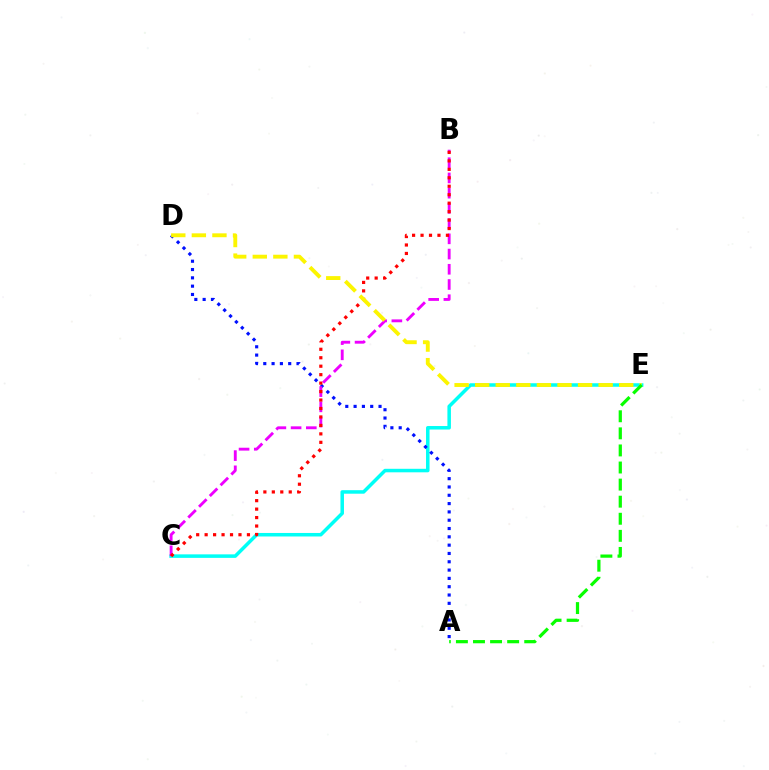{('C', 'E'): [{'color': '#00fff6', 'line_style': 'solid', 'thickness': 2.53}], ('A', 'D'): [{'color': '#0010ff', 'line_style': 'dotted', 'thickness': 2.26}], ('B', 'C'): [{'color': '#ee00ff', 'line_style': 'dashed', 'thickness': 2.07}, {'color': '#ff0000', 'line_style': 'dotted', 'thickness': 2.3}], ('D', 'E'): [{'color': '#fcf500', 'line_style': 'dashed', 'thickness': 2.8}], ('A', 'E'): [{'color': '#08ff00', 'line_style': 'dashed', 'thickness': 2.32}]}